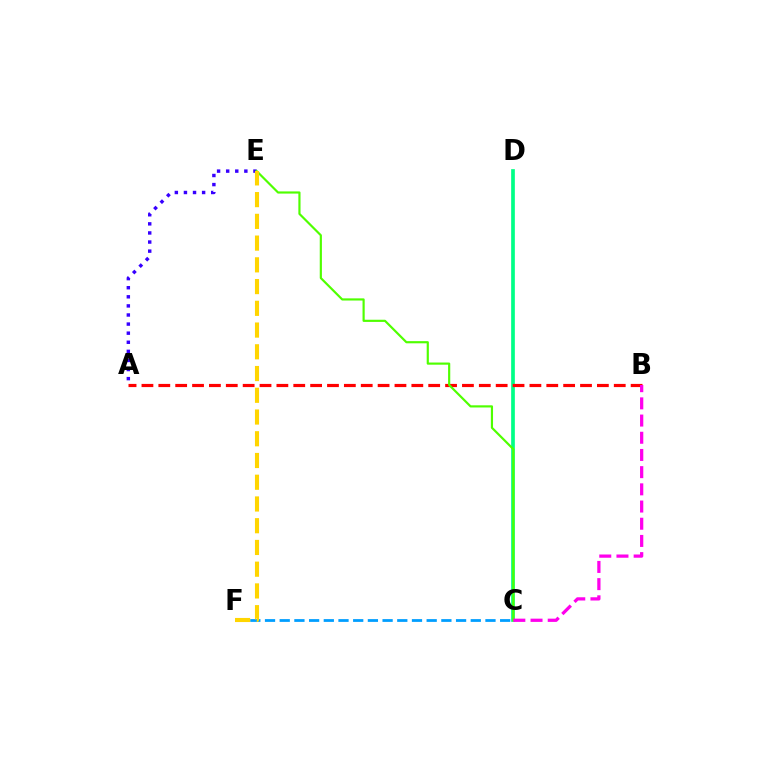{('C', 'F'): [{'color': '#009eff', 'line_style': 'dashed', 'thickness': 2.0}], ('A', 'E'): [{'color': '#3700ff', 'line_style': 'dotted', 'thickness': 2.47}], ('C', 'D'): [{'color': '#00ff86', 'line_style': 'solid', 'thickness': 2.66}], ('A', 'B'): [{'color': '#ff0000', 'line_style': 'dashed', 'thickness': 2.29}], ('C', 'E'): [{'color': '#4fff00', 'line_style': 'solid', 'thickness': 1.56}], ('B', 'C'): [{'color': '#ff00ed', 'line_style': 'dashed', 'thickness': 2.34}], ('E', 'F'): [{'color': '#ffd500', 'line_style': 'dashed', 'thickness': 2.95}]}